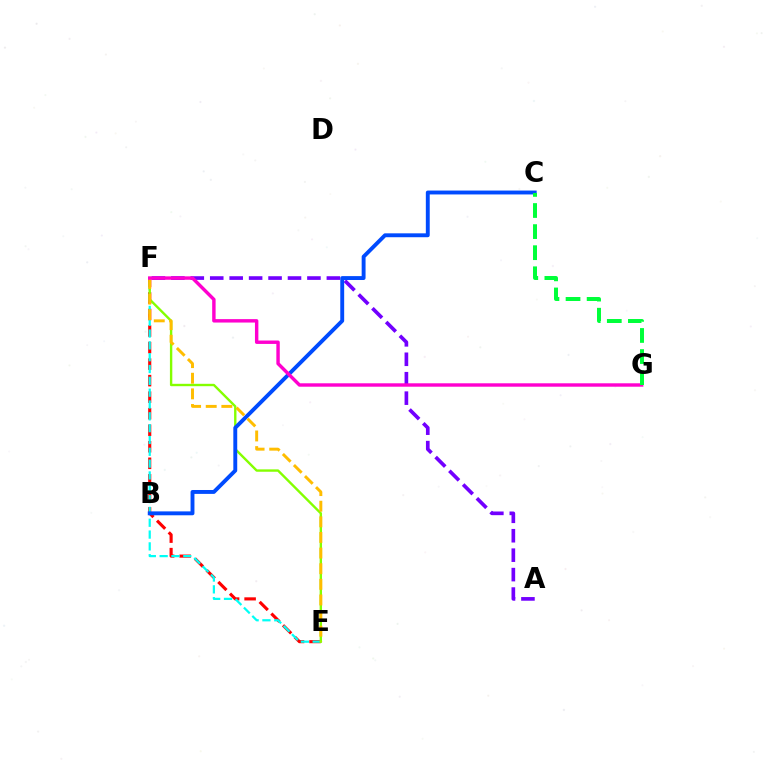{('E', 'F'): [{'color': '#ff0000', 'line_style': 'dashed', 'thickness': 2.25}, {'color': '#00fff6', 'line_style': 'dashed', 'thickness': 1.61}, {'color': '#84ff00', 'line_style': 'solid', 'thickness': 1.72}, {'color': '#ffbd00', 'line_style': 'dashed', 'thickness': 2.12}], ('A', 'F'): [{'color': '#7200ff', 'line_style': 'dashed', 'thickness': 2.64}], ('B', 'C'): [{'color': '#004bff', 'line_style': 'solid', 'thickness': 2.8}], ('F', 'G'): [{'color': '#ff00cf', 'line_style': 'solid', 'thickness': 2.46}], ('C', 'G'): [{'color': '#00ff39', 'line_style': 'dashed', 'thickness': 2.86}]}